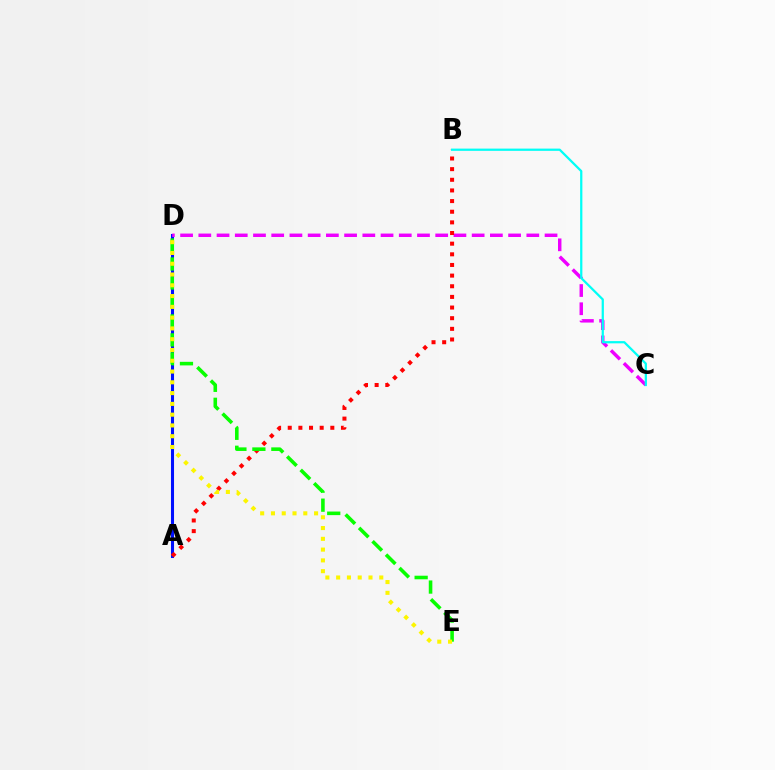{('A', 'D'): [{'color': '#0010ff', 'line_style': 'solid', 'thickness': 2.2}], ('C', 'D'): [{'color': '#ee00ff', 'line_style': 'dashed', 'thickness': 2.48}], ('A', 'B'): [{'color': '#ff0000', 'line_style': 'dotted', 'thickness': 2.89}], ('B', 'C'): [{'color': '#00fff6', 'line_style': 'solid', 'thickness': 1.61}], ('D', 'E'): [{'color': '#08ff00', 'line_style': 'dashed', 'thickness': 2.58}, {'color': '#fcf500', 'line_style': 'dotted', 'thickness': 2.93}]}